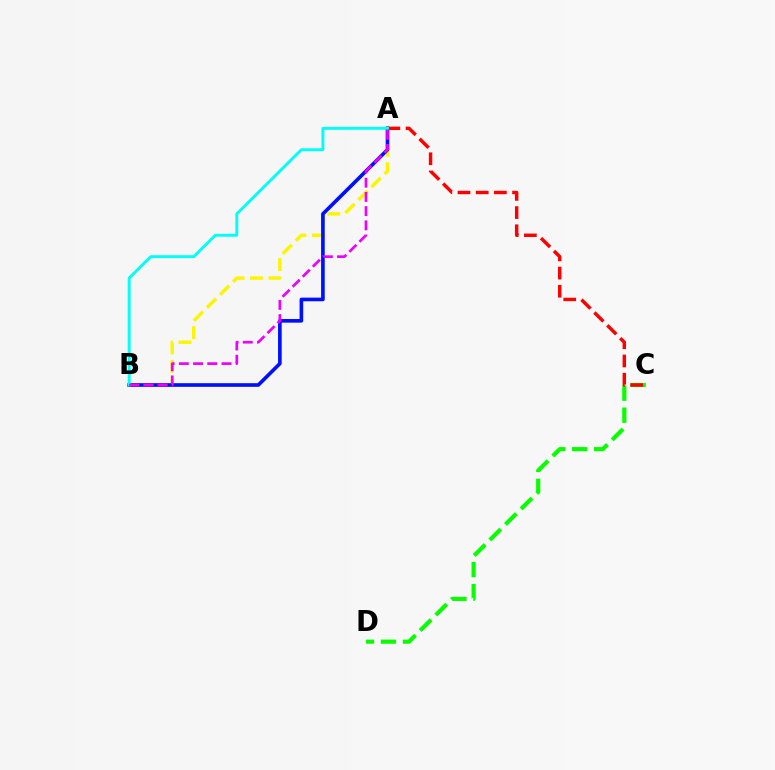{('A', 'B'): [{'color': '#fcf500', 'line_style': 'dashed', 'thickness': 2.5}, {'color': '#0010ff', 'line_style': 'solid', 'thickness': 2.62}, {'color': '#00fff6', 'line_style': 'solid', 'thickness': 2.1}, {'color': '#ee00ff', 'line_style': 'dashed', 'thickness': 1.93}], ('C', 'D'): [{'color': '#08ff00', 'line_style': 'dashed', 'thickness': 2.99}], ('A', 'C'): [{'color': '#ff0000', 'line_style': 'dashed', 'thickness': 2.47}]}